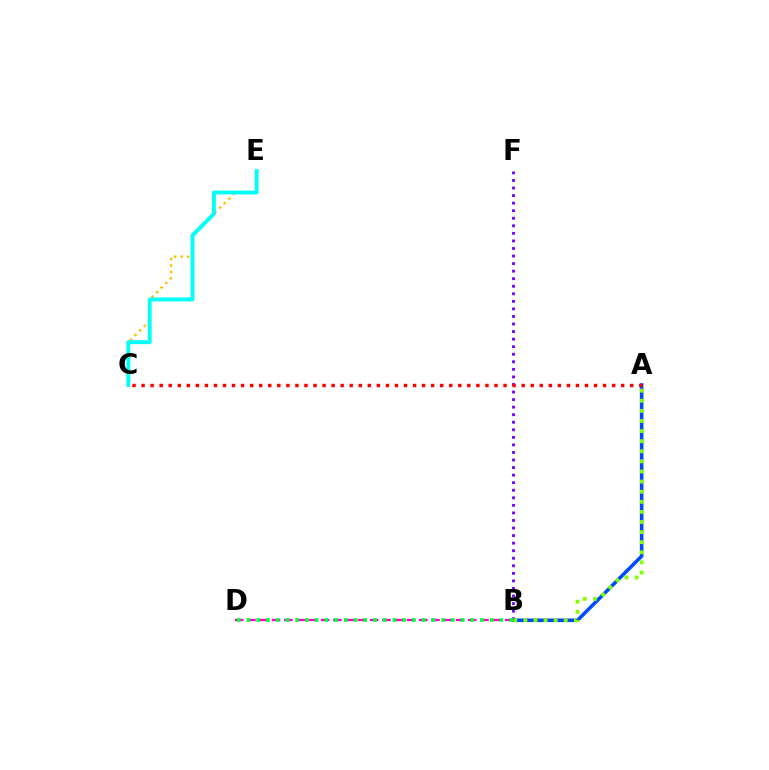{('C', 'E'): [{'color': '#ffbd00', 'line_style': 'dotted', 'thickness': 1.76}, {'color': '#00fff6', 'line_style': 'solid', 'thickness': 2.8}], ('B', 'F'): [{'color': '#7200ff', 'line_style': 'dotted', 'thickness': 2.05}], ('A', 'B'): [{'color': '#004bff', 'line_style': 'solid', 'thickness': 2.57}, {'color': '#84ff00', 'line_style': 'dotted', 'thickness': 2.75}], ('B', 'D'): [{'color': '#ff00cf', 'line_style': 'dashed', 'thickness': 1.67}, {'color': '#00ff39', 'line_style': 'dotted', 'thickness': 2.64}], ('A', 'C'): [{'color': '#ff0000', 'line_style': 'dotted', 'thickness': 2.46}]}